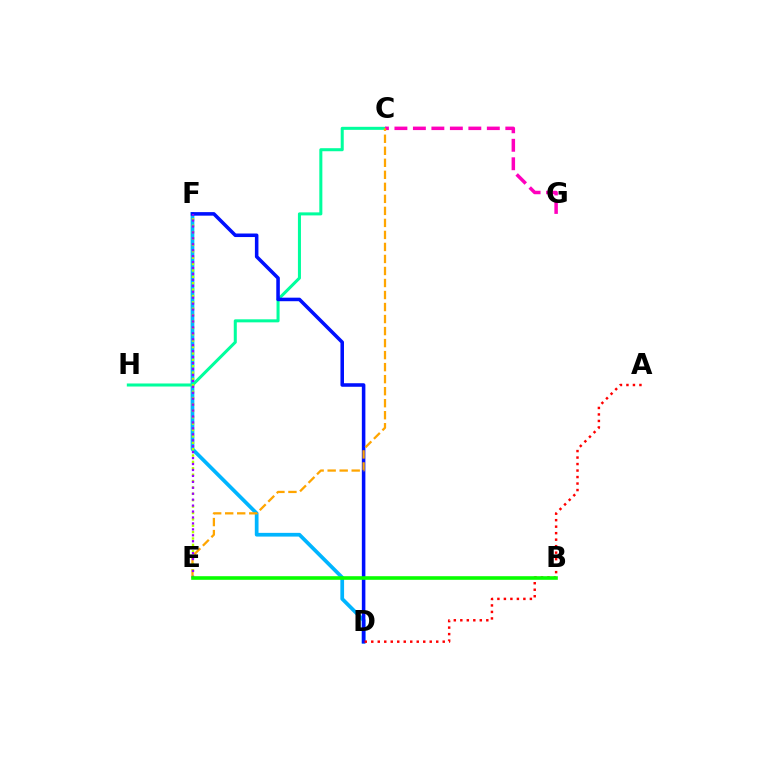{('D', 'F'): [{'color': '#00b5ff', 'line_style': 'solid', 'thickness': 2.68}, {'color': '#0010ff', 'line_style': 'solid', 'thickness': 2.55}], ('C', 'H'): [{'color': '#00ff9d', 'line_style': 'solid', 'thickness': 2.19}], ('C', 'G'): [{'color': '#ff00bd', 'line_style': 'dashed', 'thickness': 2.51}], ('C', 'E'): [{'color': '#ffa500', 'line_style': 'dashed', 'thickness': 1.63}], ('A', 'D'): [{'color': '#ff0000', 'line_style': 'dotted', 'thickness': 1.77}], ('E', 'F'): [{'color': '#b3ff00', 'line_style': 'dotted', 'thickness': 1.73}, {'color': '#9b00ff', 'line_style': 'dotted', 'thickness': 1.61}], ('B', 'E'): [{'color': '#08ff00', 'line_style': 'solid', 'thickness': 2.6}]}